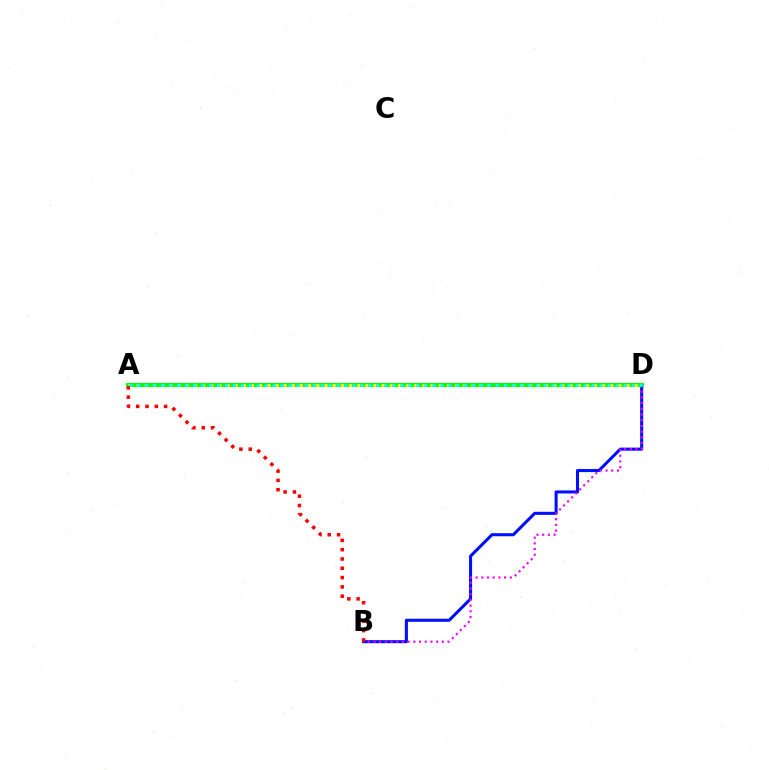{('B', 'D'): [{'color': '#0010ff', 'line_style': 'solid', 'thickness': 2.2}, {'color': '#ee00ff', 'line_style': 'dotted', 'thickness': 1.55}], ('A', 'D'): [{'color': '#08ff00', 'line_style': 'solid', 'thickness': 2.93}, {'color': '#fcf500', 'line_style': 'dotted', 'thickness': 2.22}, {'color': '#00fff6', 'line_style': 'dotted', 'thickness': 2.17}], ('A', 'B'): [{'color': '#ff0000', 'line_style': 'dotted', 'thickness': 2.53}]}